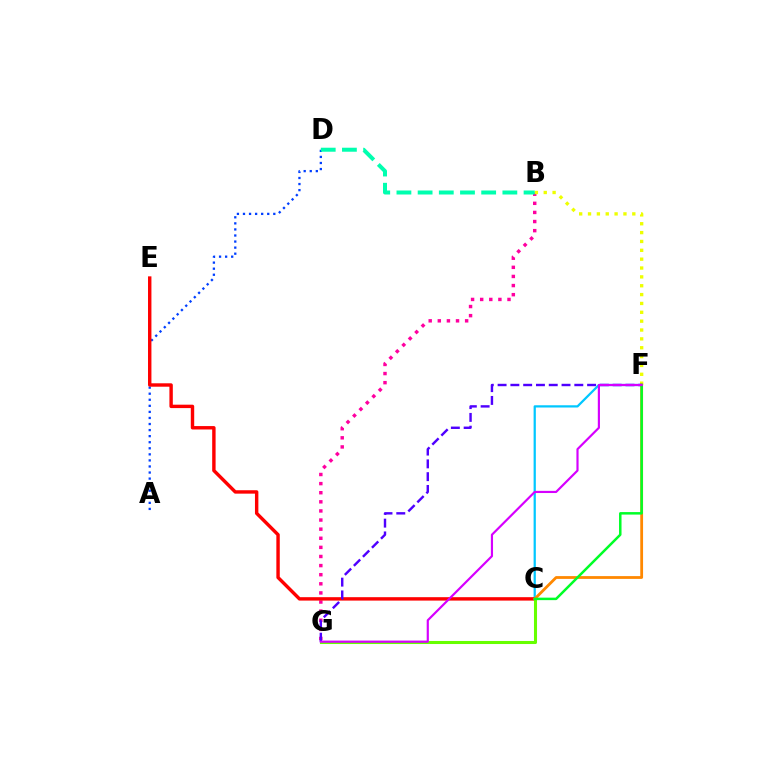{('B', 'G'): [{'color': '#ff00a0', 'line_style': 'dotted', 'thickness': 2.47}], ('B', 'F'): [{'color': '#eeff00', 'line_style': 'dotted', 'thickness': 2.41}], ('A', 'D'): [{'color': '#003fff', 'line_style': 'dotted', 'thickness': 1.65}], ('C', 'F'): [{'color': '#00c7ff', 'line_style': 'solid', 'thickness': 1.61}, {'color': '#ff8800', 'line_style': 'solid', 'thickness': 2.01}, {'color': '#00ff27', 'line_style': 'solid', 'thickness': 1.79}], ('C', 'E'): [{'color': '#ff0000', 'line_style': 'solid', 'thickness': 2.46}], ('C', 'G'): [{'color': '#66ff00', 'line_style': 'solid', 'thickness': 2.2}], ('B', 'D'): [{'color': '#00ffaf', 'line_style': 'dashed', 'thickness': 2.88}], ('F', 'G'): [{'color': '#4f00ff', 'line_style': 'dashed', 'thickness': 1.74}, {'color': '#d600ff', 'line_style': 'solid', 'thickness': 1.56}]}